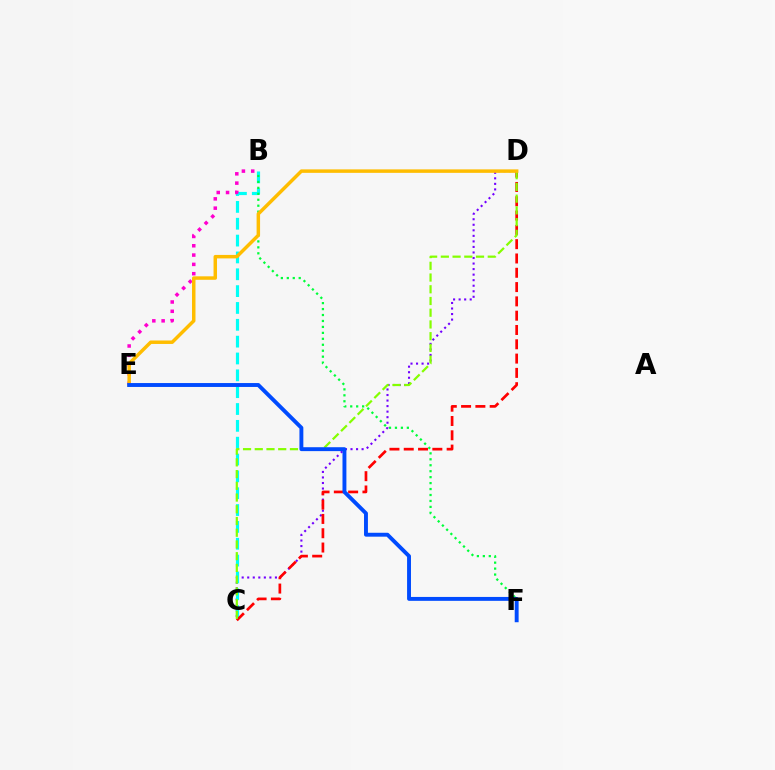{('C', 'D'): [{'color': '#7200ff', 'line_style': 'dotted', 'thickness': 1.51}, {'color': '#ff0000', 'line_style': 'dashed', 'thickness': 1.94}, {'color': '#84ff00', 'line_style': 'dashed', 'thickness': 1.59}], ('B', 'C'): [{'color': '#00fff6', 'line_style': 'dashed', 'thickness': 2.29}], ('B', 'E'): [{'color': '#ff00cf', 'line_style': 'dotted', 'thickness': 2.53}], ('B', 'F'): [{'color': '#00ff39', 'line_style': 'dotted', 'thickness': 1.62}], ('D', 'E'): [{'color': '#ffbd00', 'line_style': 'solid', 'thickness': 2.5}], ('E', 'F'): [{'color': '#004bff', 'line_style': 'solid', 'thickness': 2.81}]}